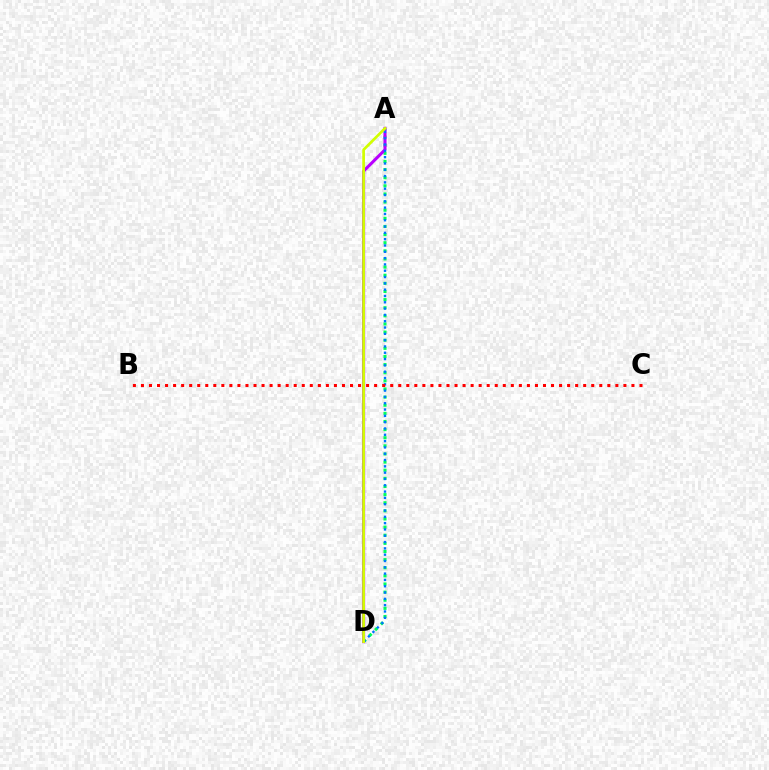{('A', 'D'): [{'color': '#00ff5c', 'line_style': 'dotted', 'thickness': 2.21}, {'color': '#b900ff', 'line_style': 'solid', 'thickness': 2.2}, {'color': '#0074ff', 'line_style': 'dotted', 'thickness': 1.71}, {'color': '#d1ff00', 'line_style': 'solid', 'thickness': 1.95}], ('B', 'C'): [{'color': '#ff0000', 'line_style': 'dotted', 'thickness': 2.18}]}